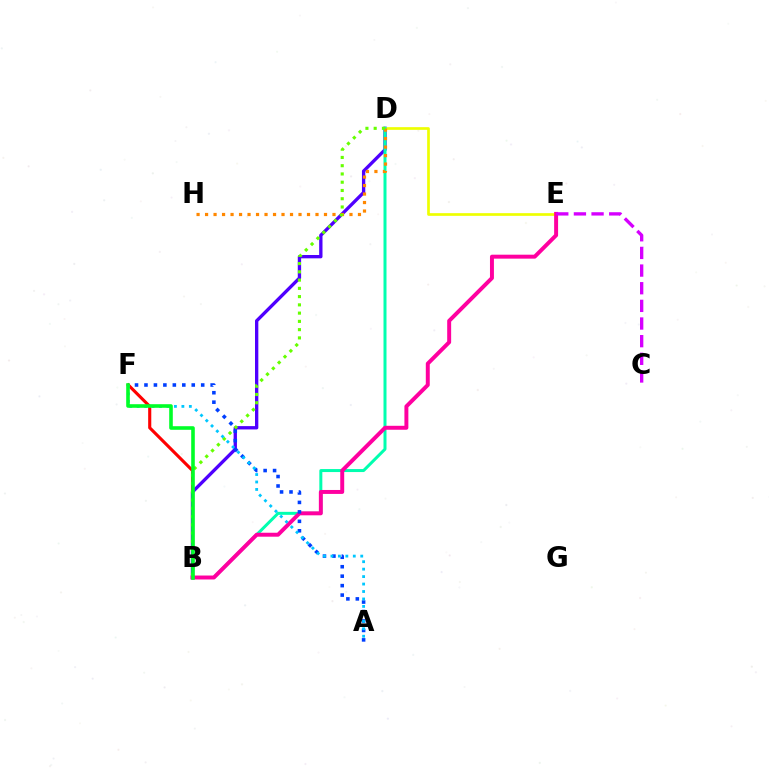{('B', 'F'): [{'color': '#ff0000', 'line_style': 'solid', 'thickness': 2.24}, {'color': '#00ff27', 'line_style': 'solid', 'thickness': 2.59}], ('B', 'D'): [{'color': '#4f00ff', 'line_style': 'solid', 'thickness': 2.4}, {'color': '#00ffaf', 'line_style': 'solid', 'thickness': 2.16}, {'color': '#66ff00', 'line_style': 'dotted', 'thickness': 2.24}], ('D', 'E'): [{'color': '#eeff00', 'line_style': 'solid', 'thickness': 1.94}], ('D', 'H'): [{'color': '#ff8800', 'line_style': 'dotted', 'thickness': 2.31}], ('B', 'E'): [{'color': '#ff00a0', 'line_style': 'solid', 'thickness': 2.85}], ('A', 'F'): [{'color': '#003fff', 'line_style': 'dotted', 'thickness': 2.57}, {'color': '#00c7ff', 'line_style': 'dotted', 'thickness': 2.02}], ('C', 'E'): [{'color': '#d600ff', 'line_style': 'dashed', 'thickness': 2.4}]}